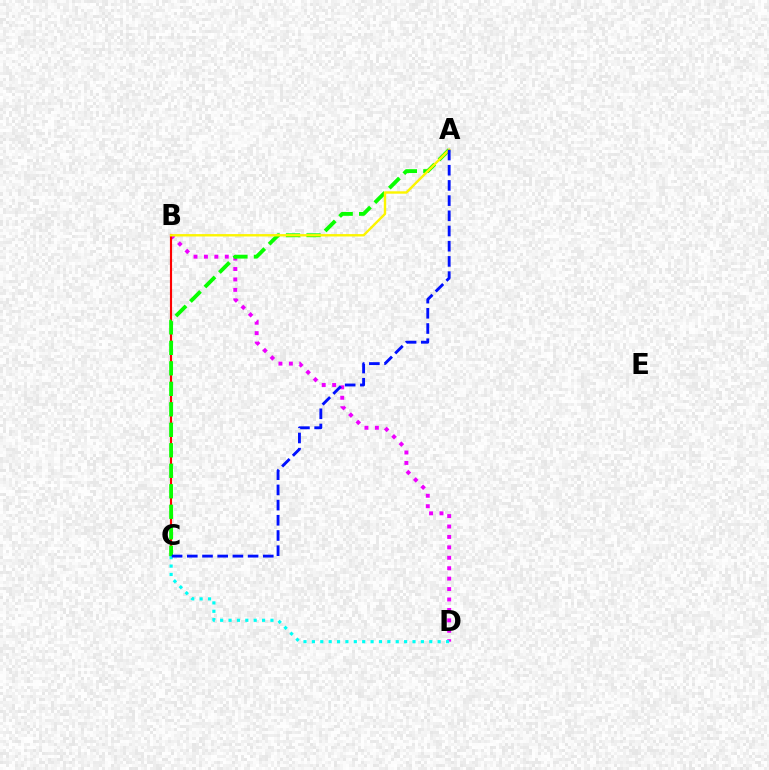{('B', 'D'): [{'color': '#ee00ff', 'line_style': 'dotted', 'thickness': 2.83}], ('B', 'C'): [{'color': '#ff0000', 'line_style': 'solid', 'thickness': 1.54}], ('A', 'C'): [{'color': '#08ff00', 'line_style': 'dashed', 'thickness': 2.78}, {'color': '#0010ff', 'line_style': 'dashed', 'thickness': 2.06}], ('C', 'D'): [{'color': '#00fff6', 'line_style': 'dotted', 'thickness': 2.28}], ('A', 'B'): [{'color': '#fcf500', 'line_style': 'solid', 'thickness': 1.73}]}